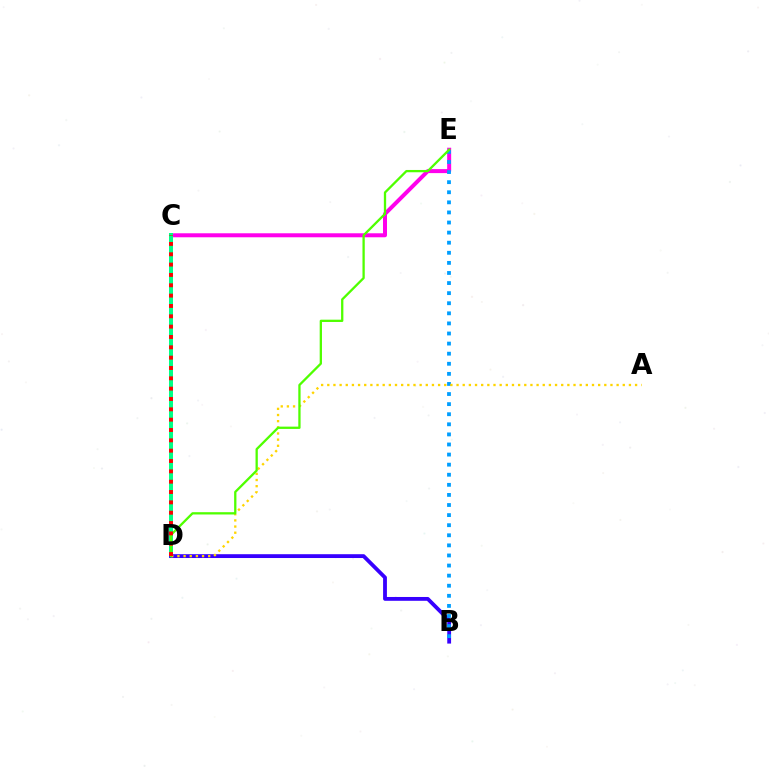{('C', 'E'): [{'color': '#ff00ed', 'line_style': 'solid', 'thickness': 2.88}], ('C', 'D'): [{'color': '#00ff86', 'line_style': 'solid', 'thickness': 2.87}, {'color': '#ff0000', 'line_style': 'dotted', 'thickness': 2.81}], ('B', 'D'): [{'color': '#3700ff', 'line_style': 'solid', 'thickness': 2.75}], ('B', 'E'): [{'color': '#009eff', 'line_style': 'dotted', 'thickness': 2.74}], ('A', 'D'): [{'color': '#ffd500', 'line_style': 'dotted', 'thickness': 1.67}], ('D', 'E'): [{'color': '#4fff00', 'line_style': 'solid', 'thickness': 1.65}]}